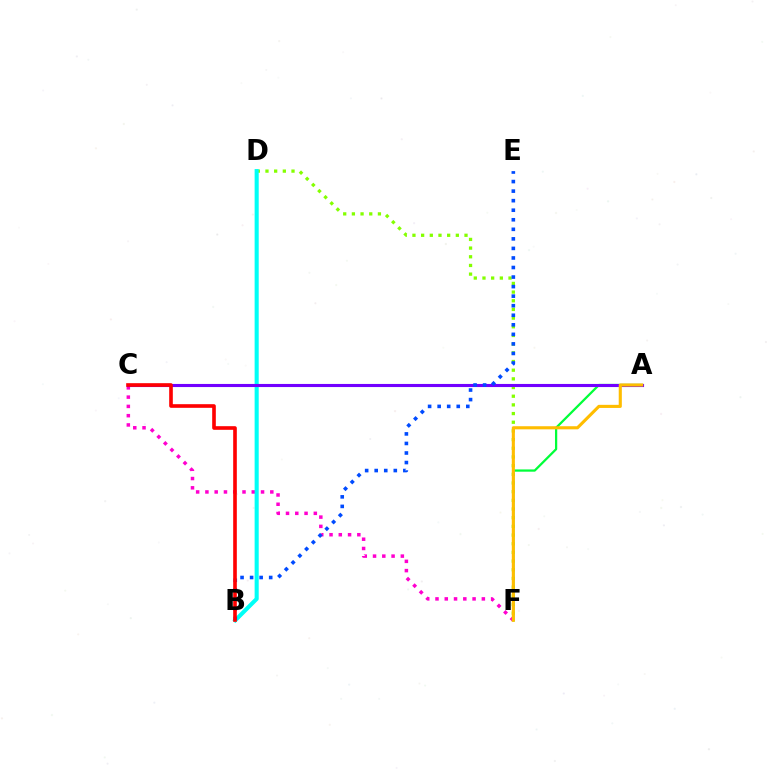{('D', 'F'): [{'color': '#84ff00', 'line_style': 'dotted', 'thickness': 2.36}], ('A', 'F'): [{'color': '#00ff39', 'line_style': 'solid', 'thickness': 1.62}, {'color': '#ffbd00', 'line_style': 'solid', 'thickness': 2.24}], ('C', 'F'): [{'color': '#ff00cf', 'line_style': 'dotted', 'thickness': 2.52}], ('B', 'D'): [{'color': '#00fff6', 'line_style': 'solid', 'thickness': 2.94}], ('A', 'C'): [{'color': '#7200ff', 'line_style': 'solid', 'thickness': 2.23}], ('B', 'E'): [{'color': '#004bff', 'line_style': 'dotted', 'thickness': 2.59}], ('B', 'C'): [{'color': '#ff0000', 'line_style': 'solid', 'thickness': 2.62}]}